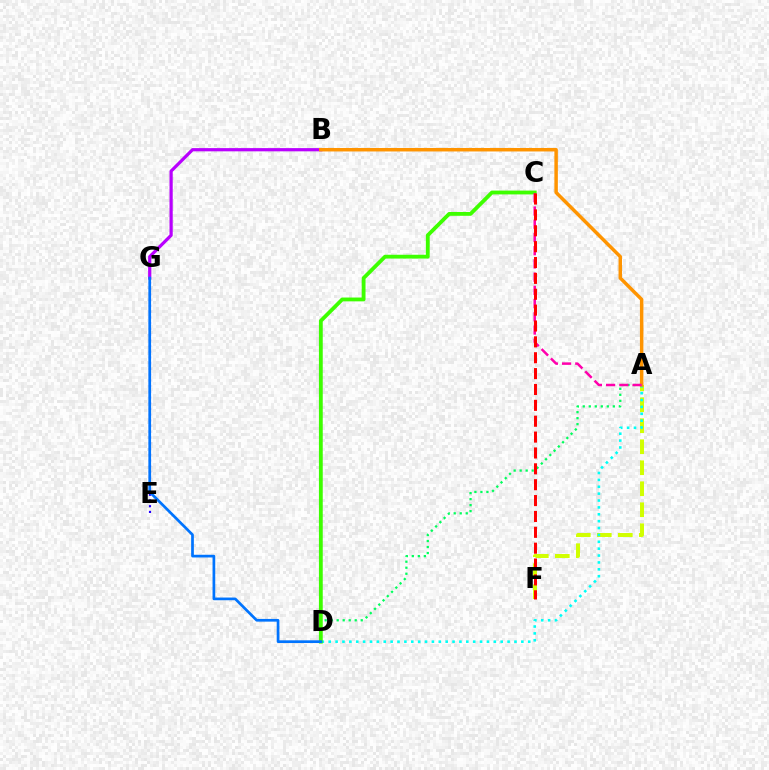{('E', 'G'): [{'color': '#2500ff', 'line_style': 'dotted', 'thickness': 1.55}], ('A', 'F'): [{'color': '#d1ff00', 'line_style': 'dashed', 'thickness': 2.85}], ('A', 'D'): [{'color': '#00ff5c', 'line_style': 'dotted', 'thickness': 1.63}, {'color': '#00fff6', 'line_style': 'dotted', 'thickness': 1.87}], ('B', 'G'): [{'color': '#b900ff', 'line_style': 'solid', 'thickness': 2.32}], ('A', 'B'): [{'color': '#ff9400', 'line_style': 'solid', 'thickness': 2.5}], ('C', 'D'): [{'color': '#3dff00', 'line_style': 'solid', 'thickness': 2.75}], ('D', 'G'): [{'color': '#0074ff', 'line_style': 'solid', 'thickness': 1.94}], ('A', 'C'): [{'color': '#ff00ac', 'line_style': 'dashed', 'thickness': 1.8}], ('C', 'F'): [{'color': '#ff0000', 'line_style': 'dashed', 'thickness': 2.16}]}